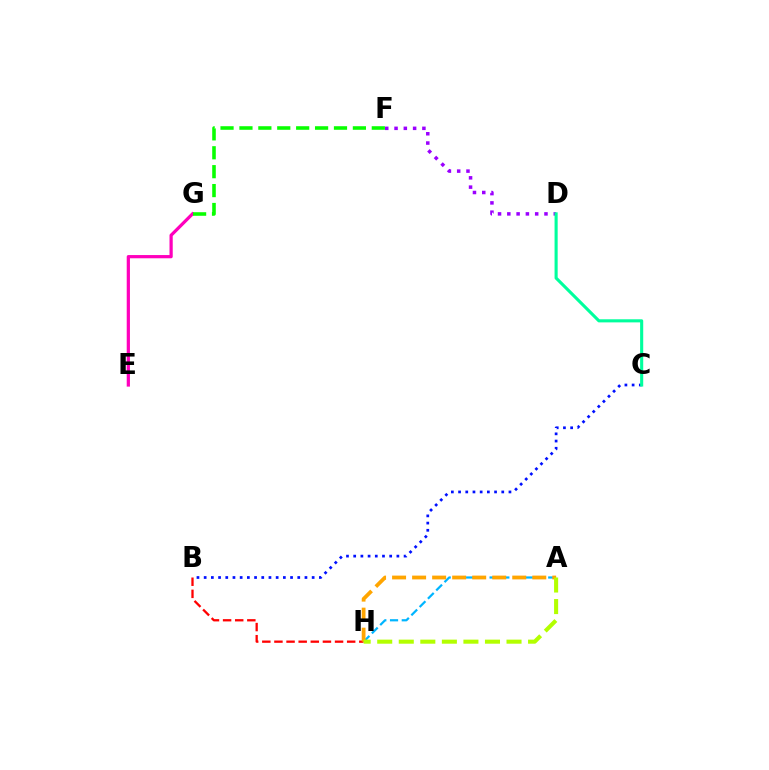{('B', 'C'): [{'color': '#0010ff', 'line_style': 'dotted', 'thickness': 1.96}], ('A', 'H'): [{'color': '#00b5ff', 'line_style': 'dashed', 'thickness': 1.59}, {'color': '#ffa500', 'line_style': 'dashed', 'thickness': 2.72}, {'color': '#b3ff00', 'line_style': 'dashed', 'thickness': 2.93}], ('B', 'H'): [{'color': '#ff0000', 'line_style': 'dashed', 'thickness': 1.65}], ('D', 'F'): [{'color': '#9b00ff', 'line_style': 'dotted', 'thickness': 2.52}], ('E', 'G'): [{'color': '#ff00bd', 'line_style': 'solid', 'thickness': 2.33}], ('F', 'G'): [{'color': '#08ff00', 'line_style': 'dashed', 'thickness': 2.57}], ('C', 'D'): [{'color': '#00ff9d', 'line_style': 'solid', 'thickness': 2.23}]}